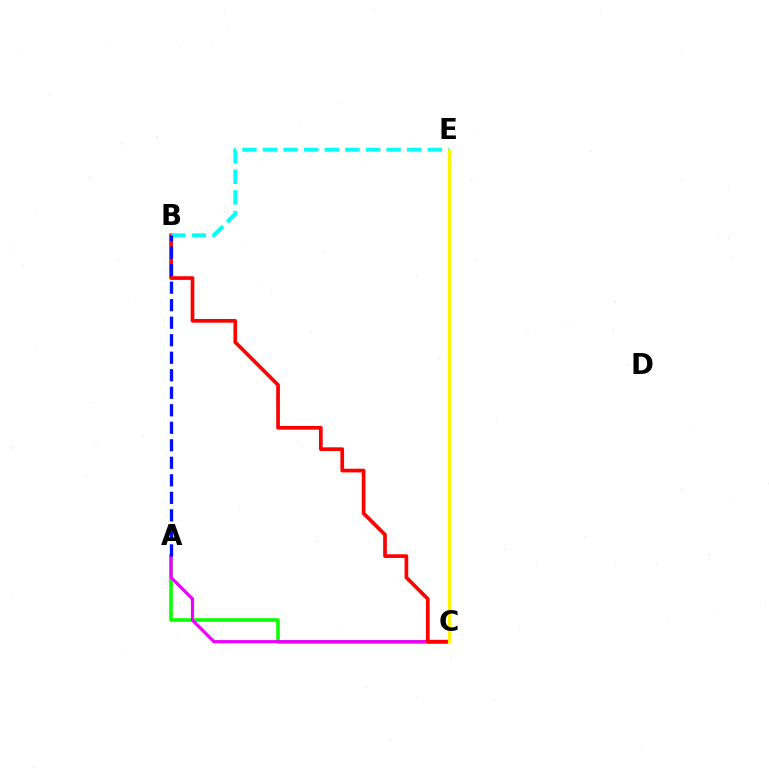{('A', 'C'): [{'color': '#08ff00', 'line_style': 'solid', 'thickness': 2.57}, {'color': '#ee00ff', 'line_style': 'solid', 'thickness': 2.29}], ('B', 'C'): [{'color': '#ff0000', 'line_style': 'solid', 'thickness': 2.66}], ('B', 'E'): [{'color': '#00fff6', 'line_style': 'dashed', 'thickness': 2.8}], ('A', 'B'): [{'color': '#0010ff', 'line_style': 'dashed', 'thickness': 2.38}], ('C', 'E'): [{'color': '#fcf500', 'line_style': 'solid', 'thickness': 2.25}]}